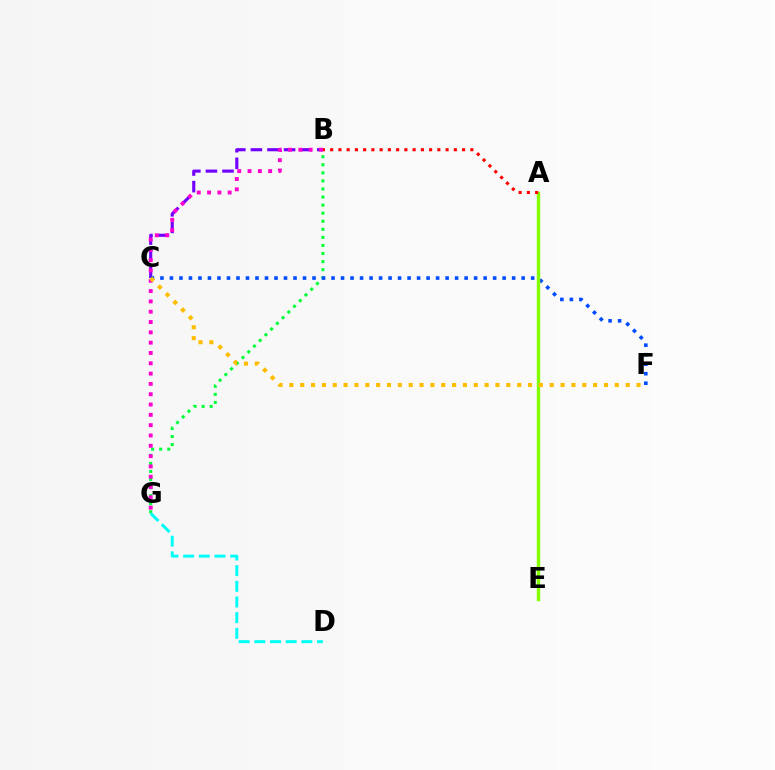{('B', 'G'): [{'color': '#00ff39', 'line_style': 'dotted', 'thickness': 2.19}, {'color': '#ff00cf', 'line_style': 'dotted', 'thickness': 2.8}], ('B', 'C'): [{'color': '#7200ff', 'line_style': 'dashed', 'thickness': 2.25}], ('D', 'G'): [{'color': '#00fff6', 'line_style': 'dashed', 'thickness': 2.13}], ('C', 'F'): [{'color': '#004bff', 'line_style': 'dotted', 'thickness': 2.58}, {'color': '#ffbd00', 'line_style': 'dotted', 'thickness': 2.95}], ('A', 'E'): [{'color': '#84ff00', 'line_style': 'solid', 'thickness': 2.44}], ('A', 'B'): [{'color': '#ff0000', 'line_style': 'dotted', 'thickness': 2.24}]}